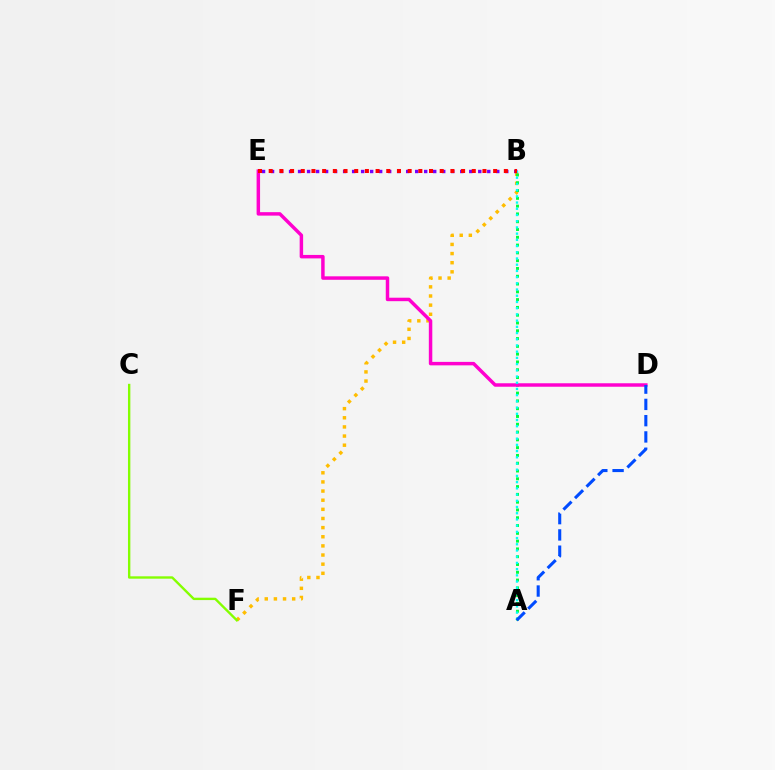{('B', 'F'): [{'color': '#ffbd00', 'line_style': 'dotted', 'thickness': 2.48}], ('B', 'E'): [{'color': '#7200ff', 'line_style': 'dotted', 'thickness': 2.45}, {'color': '#ff0000', 'line_style': 'dotted', 'thickness': 2.9}], ('A', 'B'): [{'color': '#00ff39', 'line_style': 'dotted', 'thickness': 2.12}, {'color': '#00fff6', 'line_style': 'dotted', 'thickness': 1.69}], ('D', 'E'): [{'color': '#ff00cf', 'line_style': 'solid', 'thickness': 2.5}], ('C', 'F'): [{'color': '#84ff00', 'line_style': 'solid', 'thickness': 1.71}], ('A', 'D'): [{'color': '#004bff', 'line_style': 'dashed', 'thickness': 2.21}]}